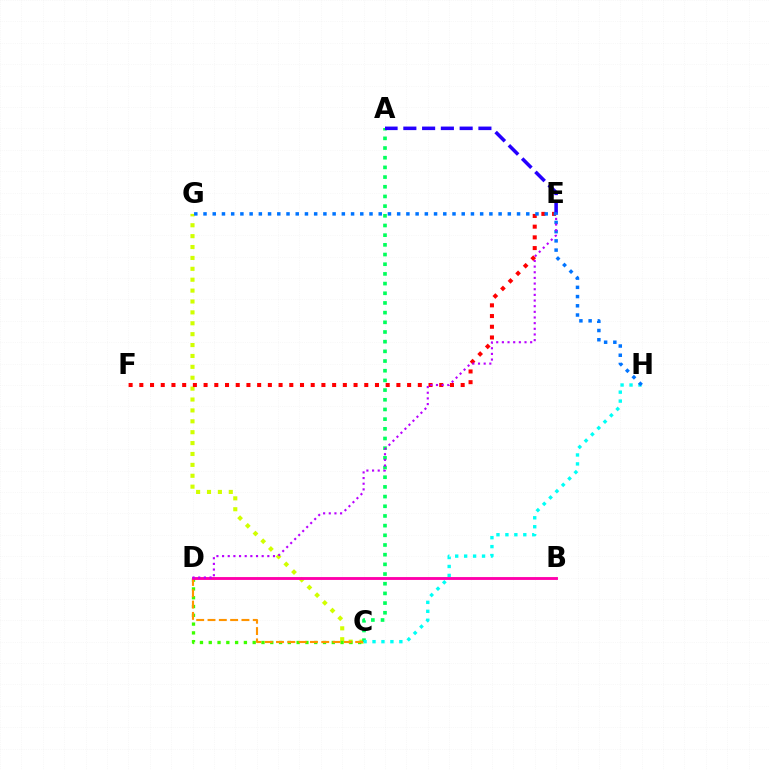{('C', 'G'): [{'color': '#d1ff00', 'line_style': 'dotted', 'thickness': 2.96}], ('E', 'F'): [{'color': '#ff0000', 'line_style': 'dotted', 'thickness': 2.91}], ('C', 'D'): [{'color': '#3dff00', 'line_style': 'dotted', 'thickness': 2.39}, {'color': '#ff9400', 'line_style': 'dashed', 'thickness': 1.54}], ('A', 'C'): [{'color': '#00ff5c', 'line_style': 'dotted', 'thickness': 2.63}], ('A', 'E'): [{'color': '#2500ff', 'line_style': 'dashed', 'thickness': 2.55}], ('C', 'H'): [{'color': '#00fff6', 'line_style': 'dotted', 'thickness': 2.43}], ('B', 'D'): [{'color': '#ff00ac', 'line_style': 'solid', 'thickness': 2.07}], ('G', 'H'): [{'color': '#0074ff', 'line_style': 'dotted', 'thickness': 2.51}], ('D', 'E'): [{'color': '#b900ff', 'line_style': 'dotted', 'thickness': 1.54}]}